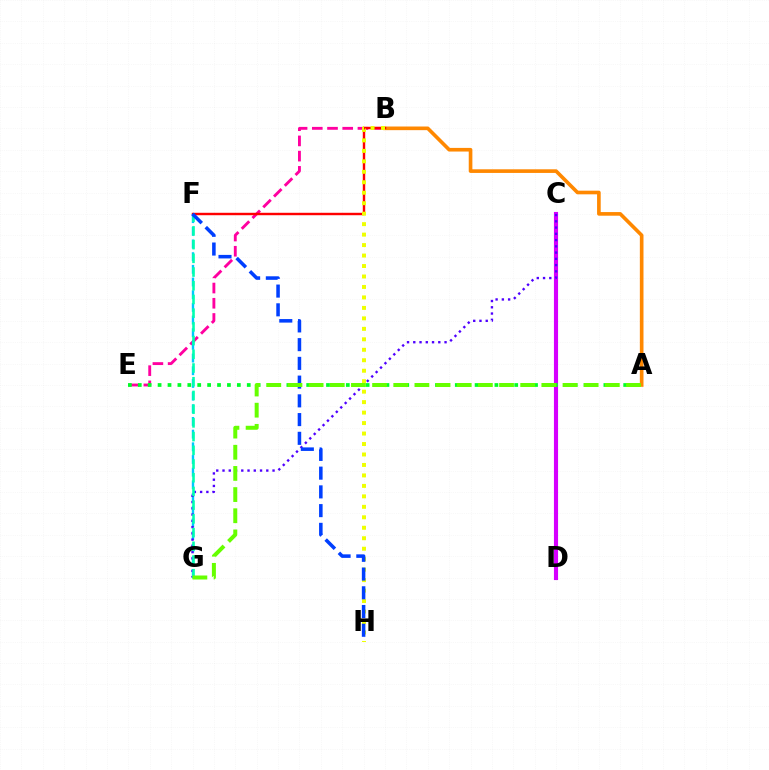{('A', 'B'): [{'color': '#ff8800', 'line_style': 'solid', 'thickness': 2.62}], ('B', 'E'): [{'color': '#ff00a0', 'line_style': 'dashed', 'thickness': 2.07}], ('B', 'F'): [{'color': '#ff0000', 'line_style': 'solid', 'thickness': 1.75}], ('C', 'D'): [{'color': '#d600ff', 'line_style': 'solid', 'thickness': 2.97}], ('F', 'G'): [{'color': '#00c7ff', 'line_style': 'dashed', 'thickness': 1.72}, {'color': '#00ffaf', 'line_style': 'dashed', 'thickness': 1.86}], ('A', 'E'): [{'color': '#00ff27', 'line_style': 'dotted', 'thickness': 2.69}], ('C', 'G'): [{'color': '#4f00ff', 'line_style': 'dotted', 'thickness': 1.7}], ('B', 'H'): [{'color': '#eeff00', 'line_style': 'dotted', 'thickness': 2.84}], ('F', 'H'): [{'color': '#003fff', 'line_style': 'dashed', 'thickness': 2.55}], ('A', 'G'): [{'color': '#66ff00', 'line_style': 'dashed', 'thickness': 2.87}]}